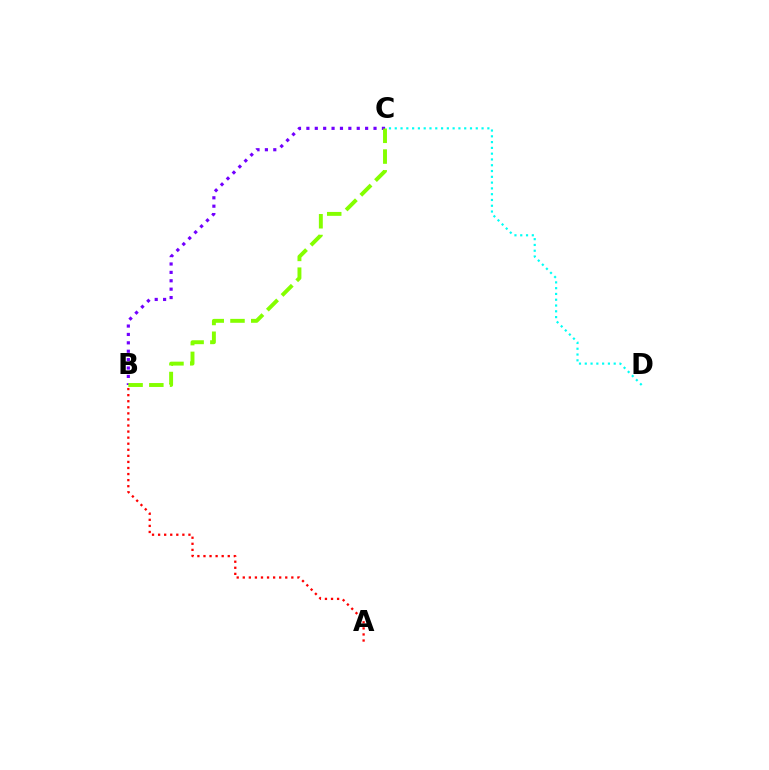{('B', 'C'): [{'color': '#7200ff', 'line_style': 'dotted', 'thickness': 2.28}, {'color': '#84ff00', 'line_style': 'dashed', 'thickness': 2.82}], ('A', 'B'): [{'color': '#ff0000', 'line_style': 'dotted', 'thickness': 1.65}], ('C', 'D'): [{'color': '#00fff6', 'line_style': 'dotted', 'thickness': 1.57}]}